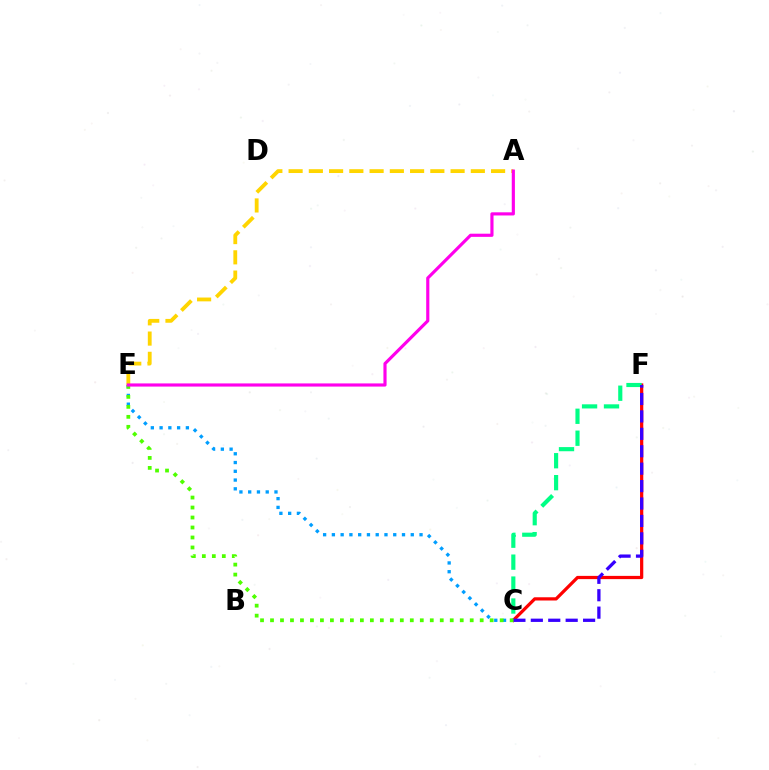{('C', 'F'): [{'color': '#ff0000', 'line_style': 'solid', 'thickness': 2.33}, {'color': '#00ff86', 'line_style': 'dashed', 'thickness': 2.98}, {'color': '#3700ff', 'line_style': 'dashed', 'thickness': 2.37}], ('A', 'E'): [{'color': '#ffd500', 'line_style': 'dashed', 'thickness': 2.75}, {'color': '#ff00ed', 'line_style': 'solid', 'thickness': 2.27}], ('C', 'E'): [{'color': '#009eff', 'line_style': 'dotted', 'thickness': 2.38}, {'color': '#4fff00', 'line_style': 'dotted', 'thickness': 2.71}]}